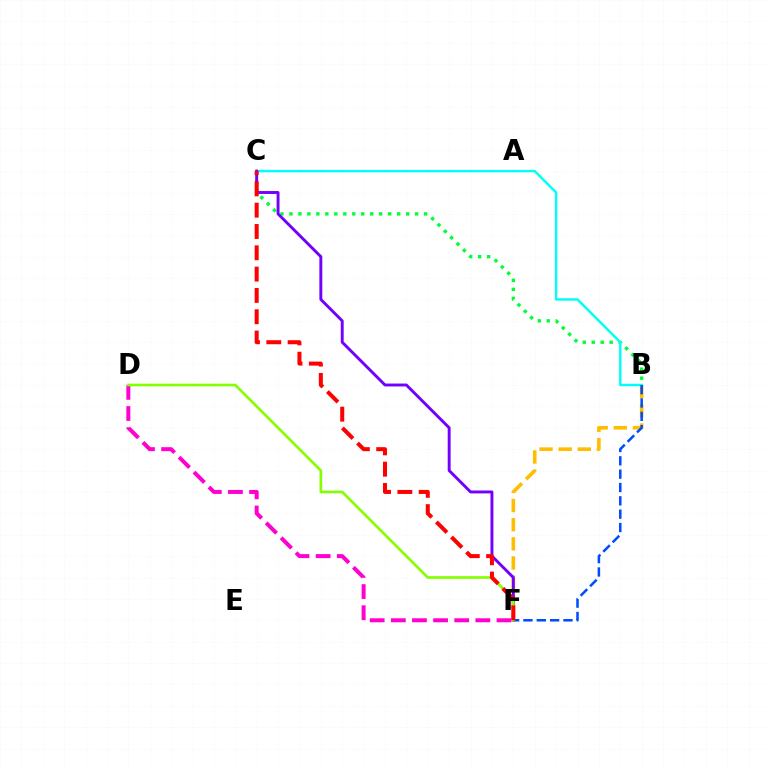{('B', 'C'): [{'color': '#00ff39', 'line_style': 'dotted', 'thickness': 2.44}, {'color': '#00fff6', 'line_style': 'solid', 'thickness': 1.75}], ('B', 'F'): [{'color': '#ffbd00', 'line_style': 'dashed', 'thickness': 2.6}, {'color': '#004bff', 'line_style': 'dashed', 'thickness': 1.81}], ('C', 'F'): [{'color': '#7200ff', 'line_style': 'solid', 'thickness': 2.1}, {'color': '#ff0000', 'line_style': 'dashed', 'thickness': 2.89}], ('D', 'F'): [{'color': '#ff00cf', 'line_style': 'dashed', 'thickness': 2.87}, {'color': '#84ff00', 'line_style': 'solid', 'thickness': 1.93}]}